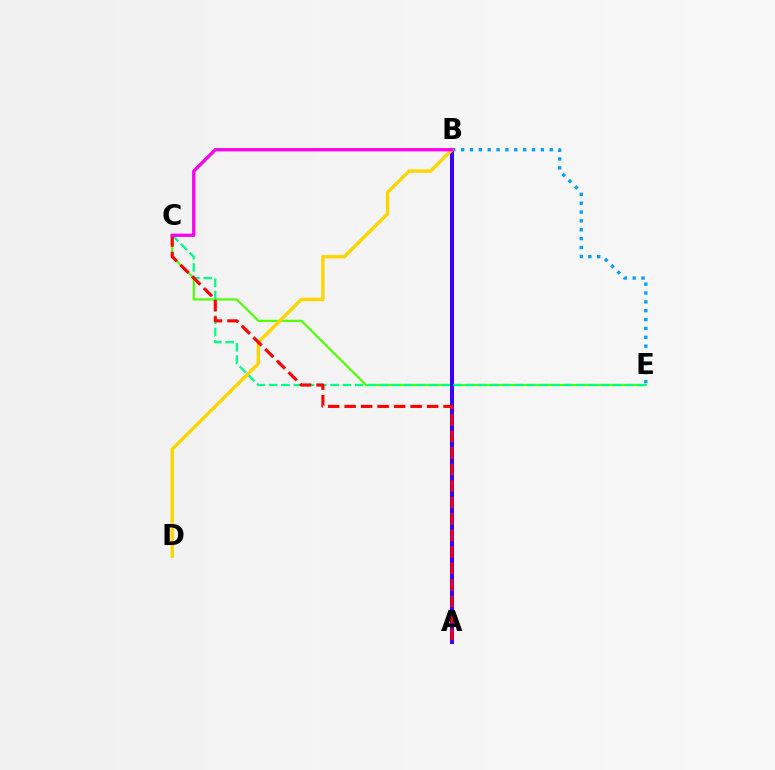{('C', 'E'): [{'color': '#4fff00', 'line_style': 'solid', 'thickness': 1.56}, {'color': '#00ff86', 'line_style': 'dashed', 'thickness': 1.67}], ('A', 'B'): [{'color': '#3700ff', 'line_style': 'solid', 'thickness': 2.9}], ('B', 'E'): [{'color': '#009eff', 'line_style': 'dotted', 'thickness': 2.41}], ('B', 'D'): [{'color': '#ffd500', 'line_style': 'solid', 'thickness': 2.46}], ('A', 'C'): [{'color': '#ff0000', 'line_style': 'dashed', 'thickness': 2.24}], ('B', 'C'): [{'color': '#ff00ed', 'line_style': 'solid', 'thickness': 2.36}]}